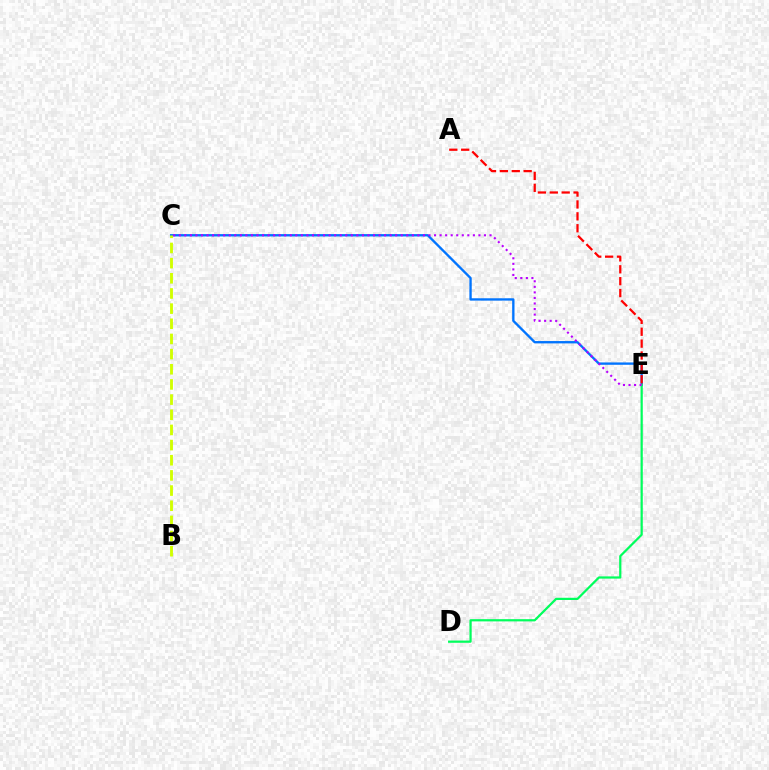{('C', 'E'): [{'color': '#0074ff', 'line_style': 'solid', 'thickness': 1.69}, {'color': '#b900ff', 'line_style': 'dotted', 'thickness': 1.51}], ('B', 'C'): [{'color': '#d1ff00', 'line_style': 'dashed', 'thickness': 2.06}], ('D', 'E'): [{'color': '#00ff5c', 'line_style': 'solid', 'thickness': 1.6}], ('A', 'E'): [{'color': '#ff0000', 'line_style': 'dashed', 'thickness': 1.61}]}